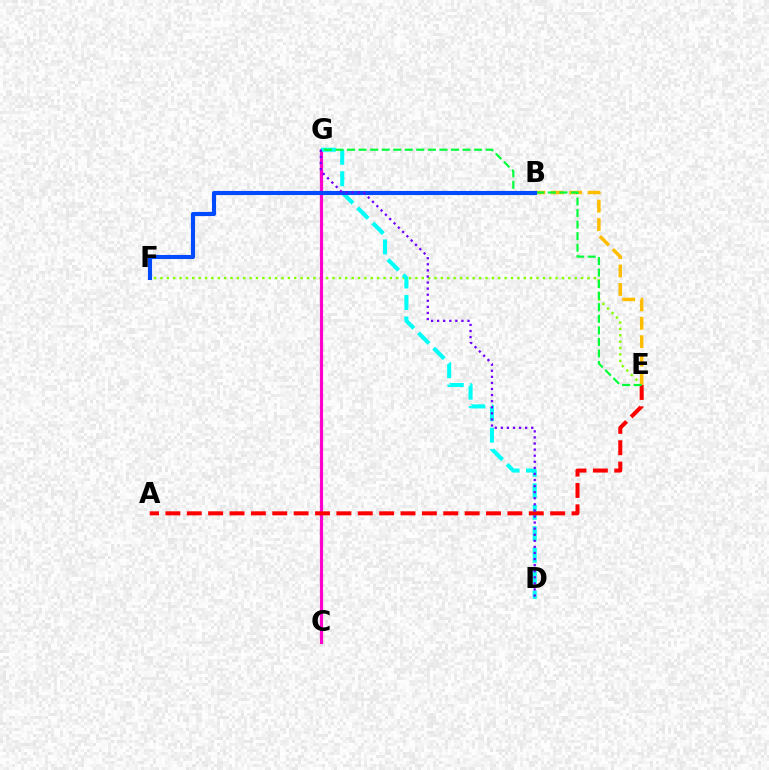{('E', 'F'): [{'color': '#84ff00', 'line_style': 'dotted', 'thickness': 1.73}], ('C', 'G'): [{'color': '#ff00cf', 'line_style': 'solid', 'thickness': 2.29}], ('D', 'G'): [{'color': '#00fff6', 'line_style': 'dashed', 'thickness': 2.92}, {'color': '#7200ff', 'line_style': 'dotted', 'thickness': 1.65}], ('B', 'E'): [{'color': '#ffbd00', 'line_style': 'dashed', 'thickness': 2.5}], ('A', 'E'): [{'color': '#ff0000', 'line_style': 'dashed', 'thickness': 2.9}], ('E', 'G'): [{'color': '#00ff39', 'line_style': 'dashed', 'thickness': 1.57}], ('B', 'F'): [{'color': '#004bff', 'line_style': 'solid', 'thickness': 2.96}]}